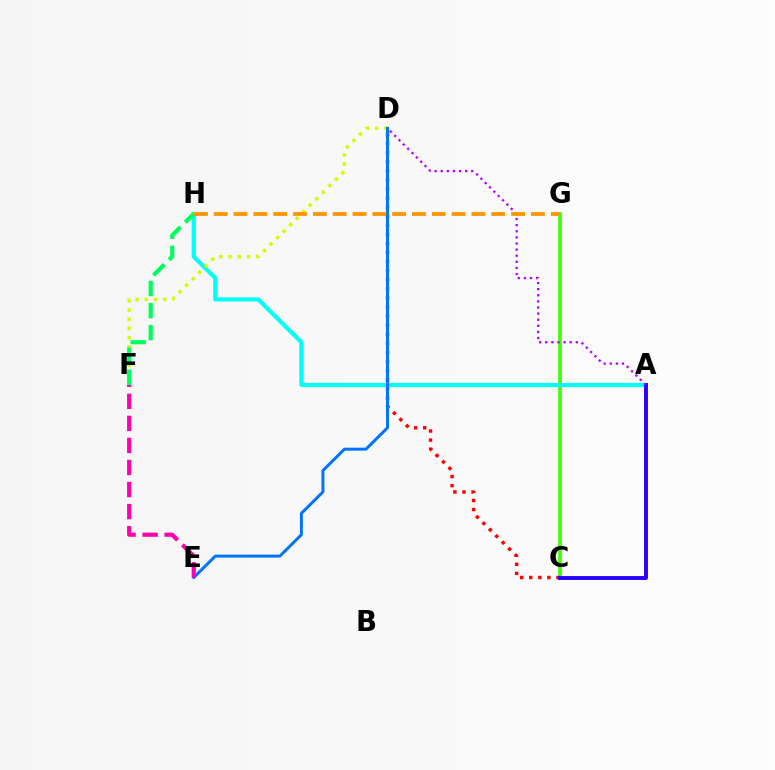{('C', 'G'): [{'color': '#3dff00', 'line_style': 'solid', 'thickness': 2.6}], ('A', 'H'): [{'color': '#00fff6', 'line_style': 'solid', 'thickness': 2.99}], ('C', 'D'): [{'color': '#ff0000', 'line_style': 'dotted', 'thickness': 2.47}], ('D', 'F'): [{'color': '#d1ff00', 'line_style': 'dotted', 'thickness': 2.5}], ('A', 'C'): [{'color': '#2500ff', 'line_style': 'solid', 'thickness': 2.79}], ('A', 'D'): [{'color': '#b900ff', 'line_style': 'dotted', 'thickness': 1.66}], ('D', 'E'): [{'color': '#0074ff', 'line_style': 'solid', 'thickness': 2.15}], ('E', 'F'): [{'color': '#ff00ac', 'line_style': 'dashed', 'thickness': 3.0}], ('F', 'H'): [{'color': '#00ff5c', 'line_style': 'dashed', 'thickness': 3.0}], ('G', 'H'): [{'color': '#ff9400', 'line_style': 'dashed', 'thickness': 2.69}]}